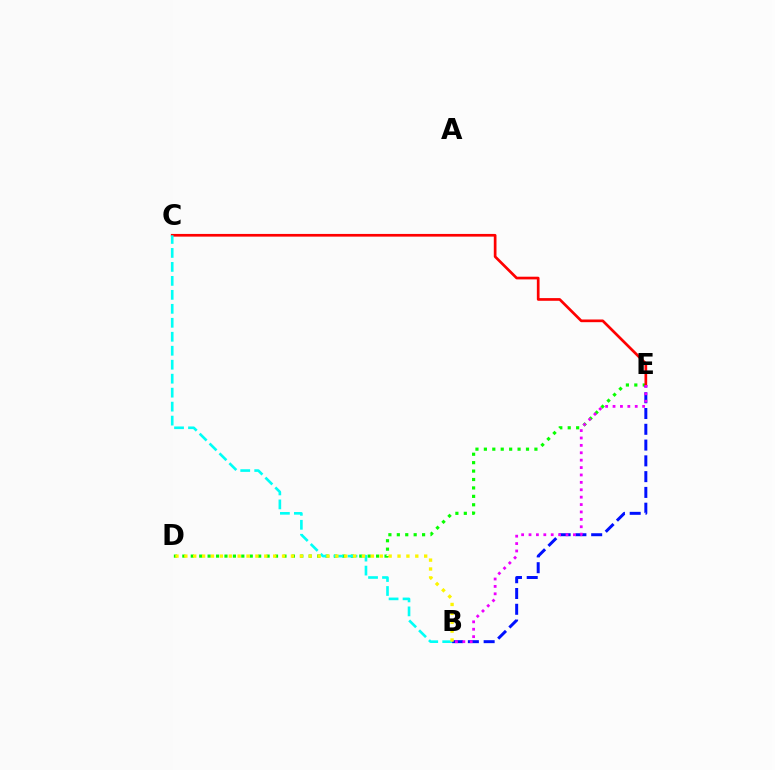{('D', 'E'): [{'color': '#08ff00', 'line_style': 'dotted', 'thickness': 2.29}], ('B', 'E'): [{'color': '#0010ff', 'line_style': 'dashed', 'thickness': 2.14}, {'color': '#ee00ff', 'line_style': 'dotted', 'thickness': 2.01}], ('C', 'E'): [{'color': '#ff0000', 'line_style': 'solid', 'thickness': 1.94}], ('B', 'C'): [{'color': '#00fff6', 'line_style': 'dashed', 'thickness': 1.9}], ('B', 'D'): [{'color': '#fcf500', 'line_style': 'dotted', 'thickness': 2.41}]}